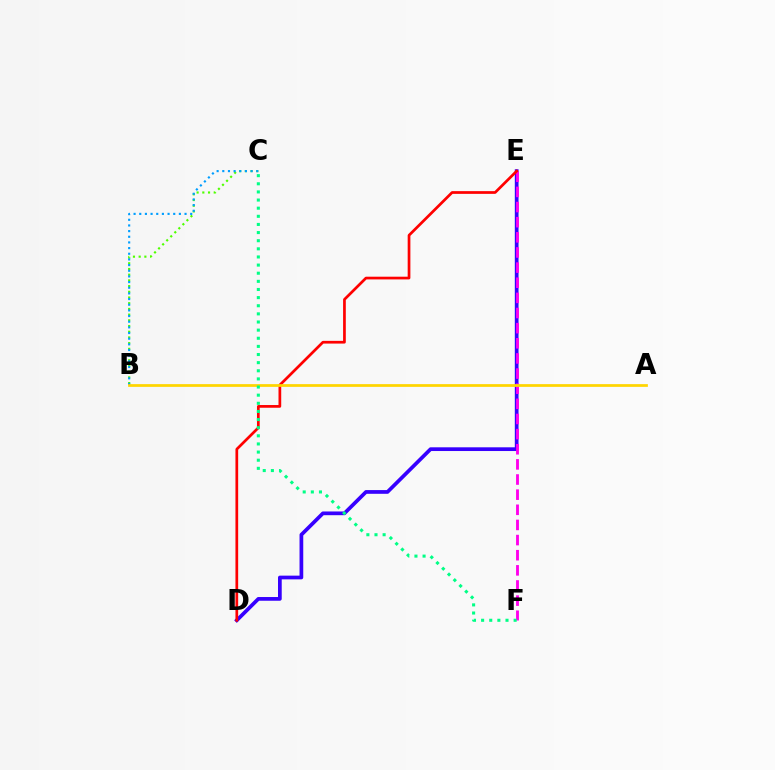{('D', 'E'): [{'color': '#3700ff', 'line_style': 'solid', 'thickness': 2.68}, {'color': '#ff0000', 'line_style': 'solid', 'thickness': 1.95}], ('B', 'C'): [{'color': '#4fff00', 'line_style': 'dotted', 'thickness': 1.55}, {'color': '#009eff', 'line_style': 'dotted', 'thickness': 1.54}], ('E', 'F'): [{'color': '#ff00ed', 'line_style': 'dashed', 'thickness': 2.06}], ('A', 'B'): [{'color': '#ffd500', 'line_style': 'solid', 'thickness': 1.97}], ('C', 'F'): [{'color': '#00ff86', 'line_style': 'dotted', 'thickness': 2.21}]}